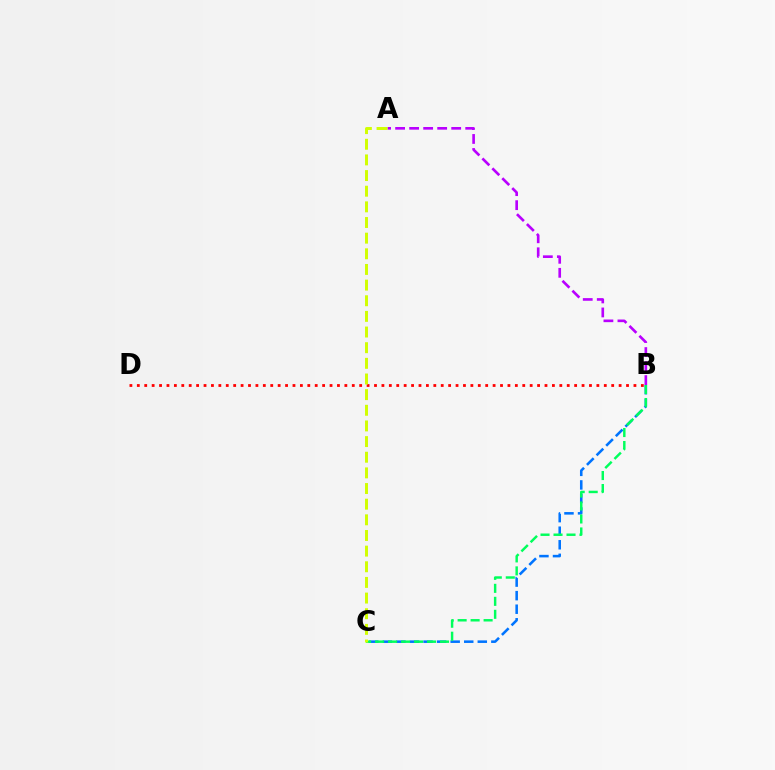{('B', 'D'): [{'color': '#ff0000', 'line_style': 'dotted', 'thickness': 2.01}], ('B', 'C'): [{'color': '#0074ff', 'line_style': 'dashed', 'thickness': 1.84}, {'color': '#00ff5c', 'line_style': 'dashed', 'thickness': 1.76}], ('A', 'B'): [{'color': '#b900ff', 'line_style': 'dashed', 'thickness': 1.9}], ('A', 'C'): [{'color': '#d1ff00', 'line_style': 'dashed', 'thickness': 2.13}]}